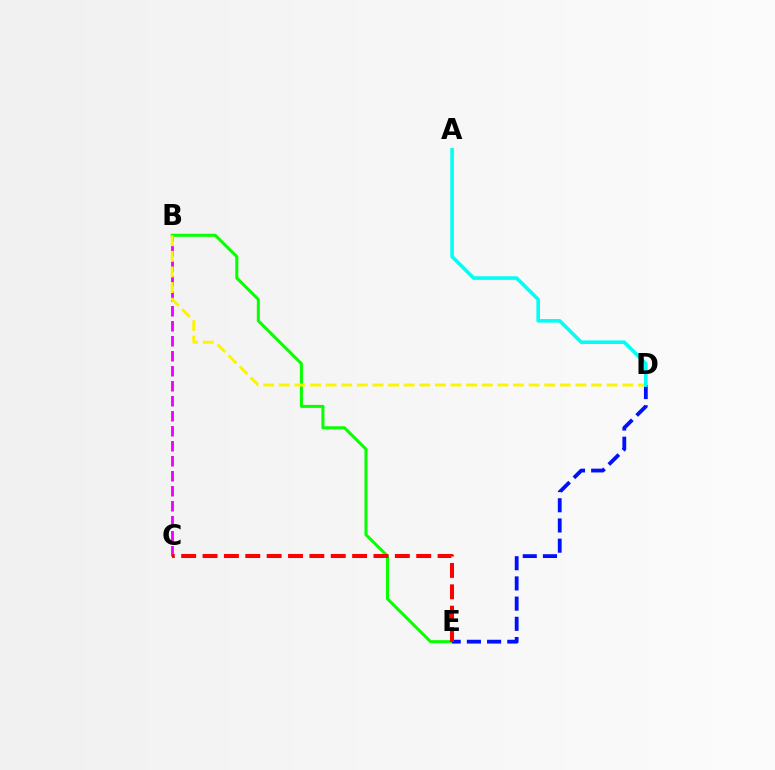{('B', 'C'): [{'color': '#ee00ff', 'line_style': 'dashed', 'thickness': 2.04}], ('B', 'E'): [{'color': '#08ff00', 'line_style': 'solid', 'thickness': 2.18}], ('D', 'E'): [{'color': '#0010ff', 'line_style': 'dashed', 'thickness': 2.74}], ('B', 'D'): [{'color': '#fcf500', 'line_style': 'dashed', 'thickness': 2.12}], ('C', 'E'): [{'color': '#ff0000', 'line_style': 'dashed', 'thickness': 2.9}], ('A', 'D'): [{'color': '#00fff6', 'line_style': 'solid', 'thickness': 2.59}]}